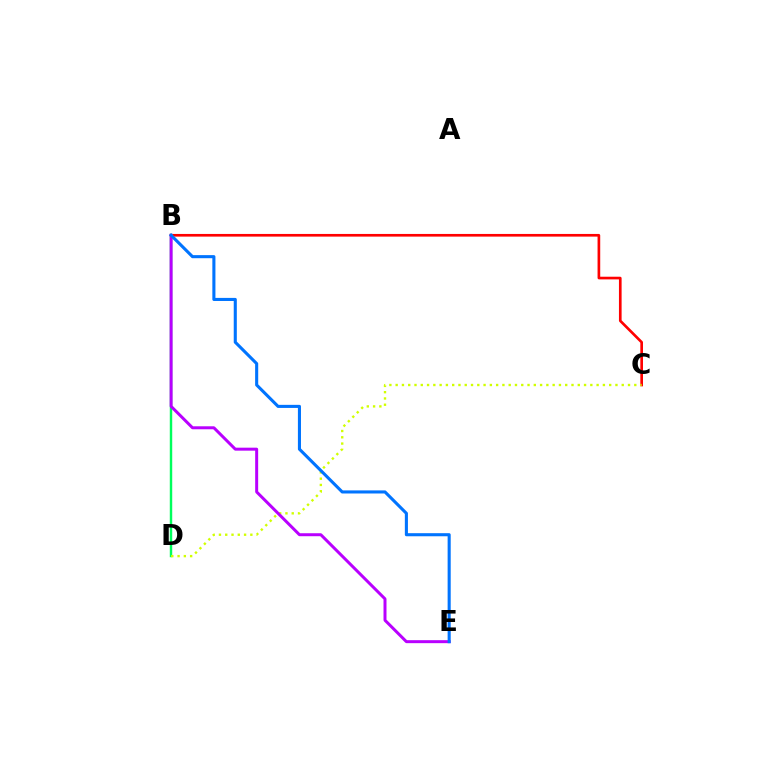{('B', 'C'): [{'color': '#ff0000', 'line_style': 'solid', 'thickness': 1.92}], ('B', 'D'): [{'color': '#00ff5c', 'line_style': 'solid', 'thickness': 1.76}], ('C', 'D'): [{'color': '#d1ff00', 'line_style': 'dotted', 'thickness': 1.71}], ('B', 'E'): [{'color': '#b900ff', 'line_style': 'solid', 'thickness': 2.15}, {'color': '#0074ff', 'line_style': 'solid', 'thickness': 2.22}]}